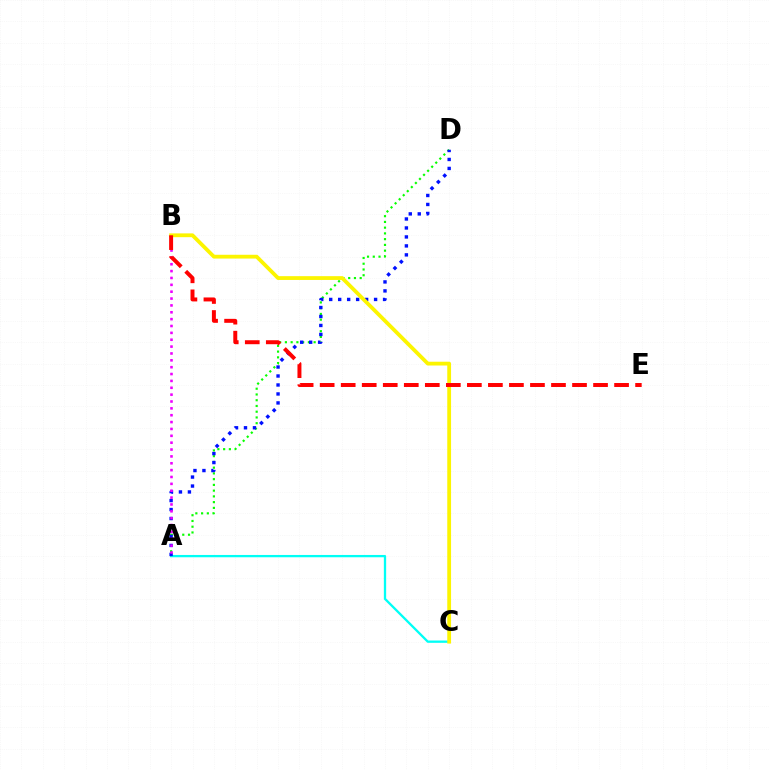{('A', 'C'): [{'color': '#00fff6', 'line_style': 'solid', 'thickness': 1.66}], ('A', 'D'): [{'color': '#08ff00', 'line_style': 'dotted', 'thickness': 1.56}, {'color': '#0010ff', 'line_style': 'dotted', 'thickness': 2.44}], ('A', 'B'): [{'color': '#ee00ff', 'line_style': 'dotted', 'thickness': 1.86}], ('B', 'C'): [{'color': '#fcf500', 'line_style': 'solid', 'thickness': 2.73}], ('B', 'E'): [{'color': '#ff0000', 'line_style': 'dashed', 'thickness': 2.86}]}